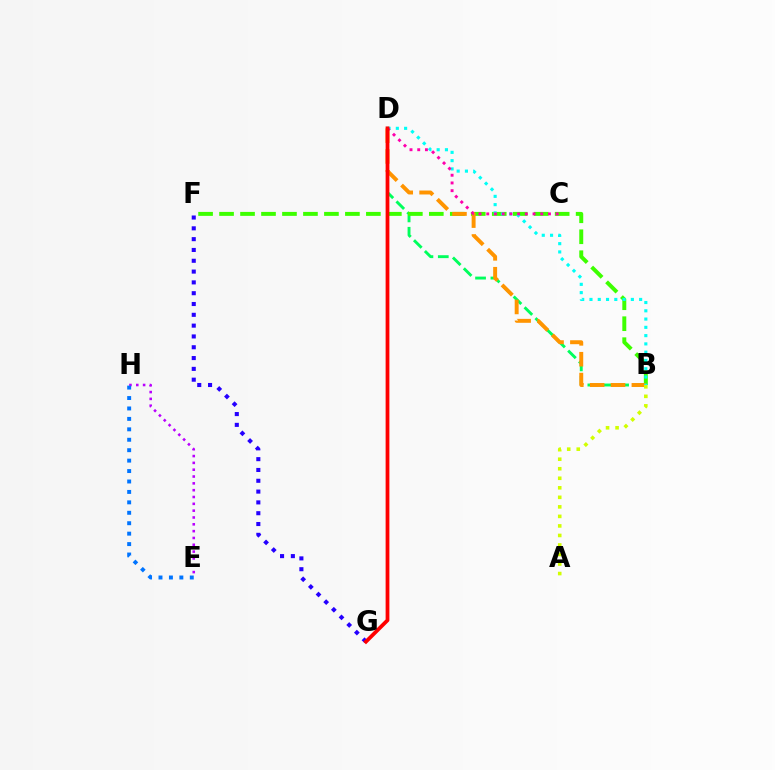{('B', 'D'): [{'color': '#00ff5c', 'line_style': 'dashed', 'thickness': 2.09}, {'color': '#ff9400', 'line_style': 'dashed', 'thickness': 2.83}, {'color': '#00fff6', 'line_style': 'dotted', 'thickness': 2.25}], ('B', 'F'): [{'color': '#3dff00', 'line_style': 'dashed', 'thickness': 2.85}], ('A', 'B'): [{'color': '#d1ff00', 'line_style': 'dotted', 'thickness': 2.59}], ('F', 'G'): [{'color': '#2500ff', 'line_style': 'dotted', 'thickness': 2.94}], ('E', 'H'): [{'color': '#b900ff', 'line_style': 'dotted', 'thickness': 1.85}, {'color': '#0074ff', 'line_style': 'dotted', 'thickness': 2.83}], ('C', 'D'): [{'color': '#ff00ac', 'line_style': 'dotted', 'thickness': 2.1}], ('D', 'G'): [{'color': '#ff0000', 'line_style': 'solid', 'thickness': 2.71}]}